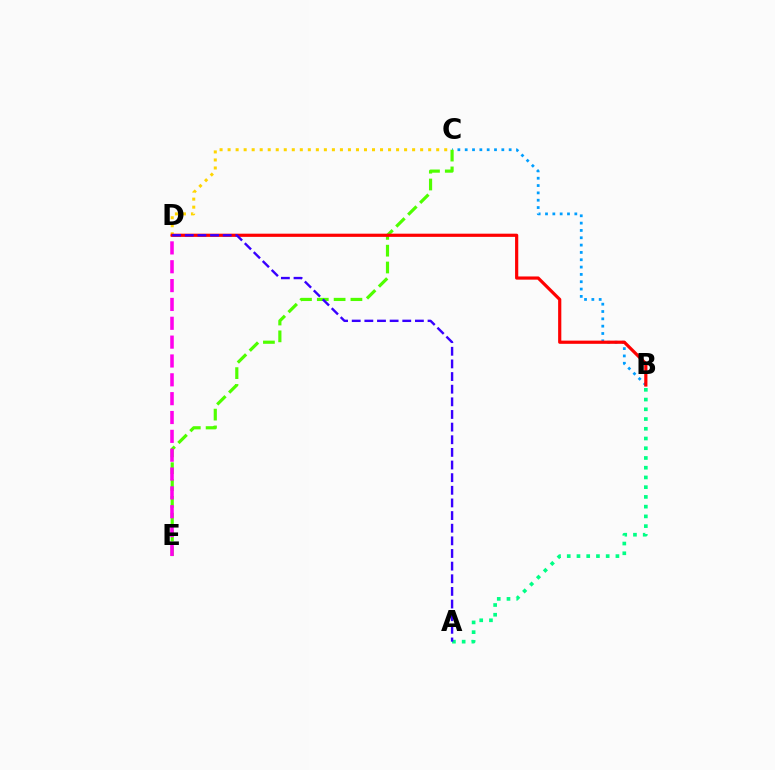{('A', 'B'): [{'color': '#00ff86', 'line_style': 'dotted', 'thickness': 2.65}], ('B', 'C'): [{'color': '#009eff', 'line_style': 'dotted', 'thickness': 1.99}], ('C', 'D'): [{'color': '#ffd500', 'line_style': 'dotted', 'thickness': 2.18}], ('C', 'E'): [{'color': '#4fff00', 'line_style': 'dashed', 'thickness': 2.28}], ('D', 'E'): [{'color': '#ff00ed', 'line_style': 'dashed', 'thickness': 2.56}], ('B', 'D'): [{'color': '#ff0000', 'line_style': 'solid', 'thickness': 2.3}], ('A', 'D'): [{'color': '#3700ff', 'line_style': 'dashed', 'thickness': 1.72}]}